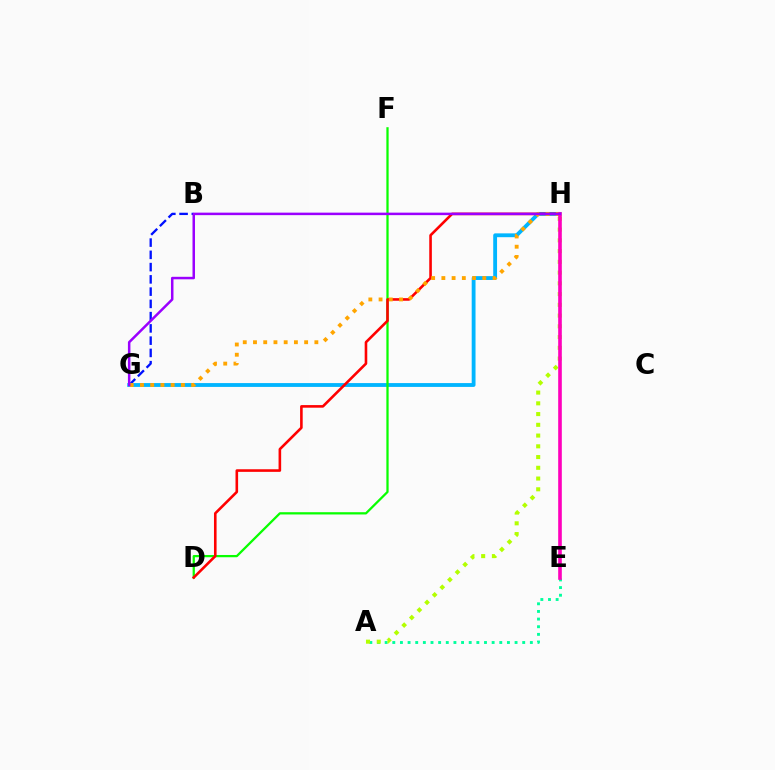{('B', 'G'): [{'color': '#0010ff', 'line_style': 'dashed', 'thickness': 1.67}], ('A', 'E'): [{'color': '#00ff9d', 'line_style': 'dotted', 'thickness': 2.08}], ('A', 'H'): [{'color': '#b3ff00', 'line_style': 'dotted', 'thickness': 2.92}], ('G', 'H'): [{'color': '#00b5ff', 'line_style': 'solid', 'thickness': 2.76}, {'color': '#ffa500', 'line_style': 'dotted', 'thickness': 2.78}, {'color': '#9b00ff', 'line_style': 'solid', 'thickness': 1.8}], ('D', 'F'): [{'color': '#08ff00', 'line_style': 'solid', 'thickness': 1.63}], ('D', 'H'): [{'color': '#ff0000', 'line_style': 'solid', 'thickness': 1.87}], ('E', 'H'): [{'color': '#ff00bd', 'line_style': 'solid', 'thickness': 2.61}]}